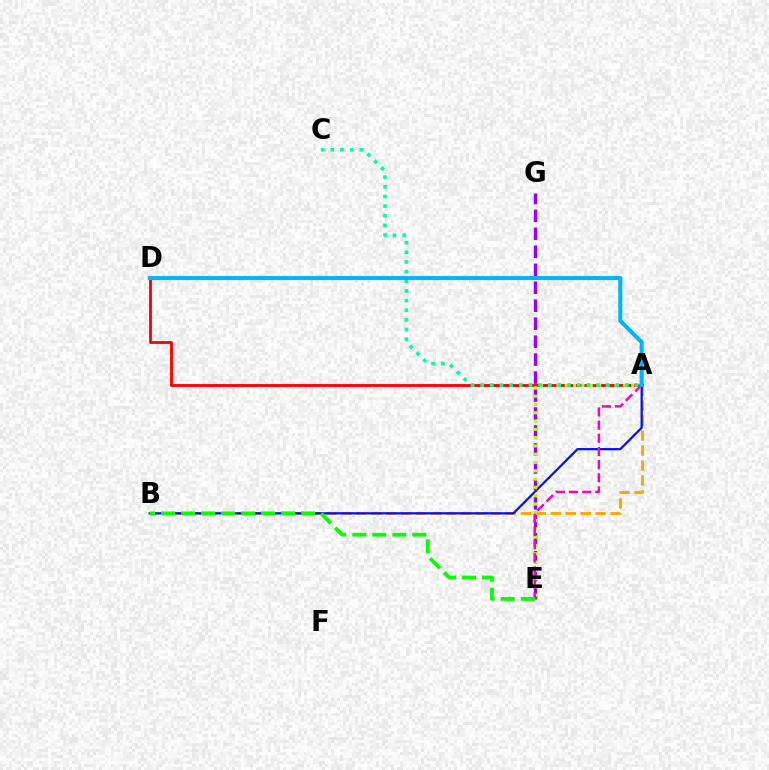{('A', 'D'): [{'color': '#ff0000', 'line_style': 'solid', 'thickness': 2.04}, {'color': '#00b5ff', 'line_style': 'solid', 'thickness': 2.9}], ('A', 'B'): [{'color': '#ffa500', 'line_style': 'dashed', 'thickness': 2.03}, {'color': '#0010ff', 'line_style': 'solid', 'thickness': 1.61}], ('E', 'G'): [{'color': '#9b00ff', 'line_style': 'dashed', 'thickness': 2.44}], ('A', 'E'): [{'color': '#b3ff00', 'line_style': 'dotted', 'thickness': 2.25}, {'color': '#ff00bd', 'line_style': 'dashed', 'thickness': 1.79}], ('A', 'C'): [{'color': '#00ff9d', 'line_style': 'dotted', 'thickness': 2.62}], ('B', 'E'): [{'color': '#08ff00', 'line_style': 'dashed', 'thickness': 2.72}]}